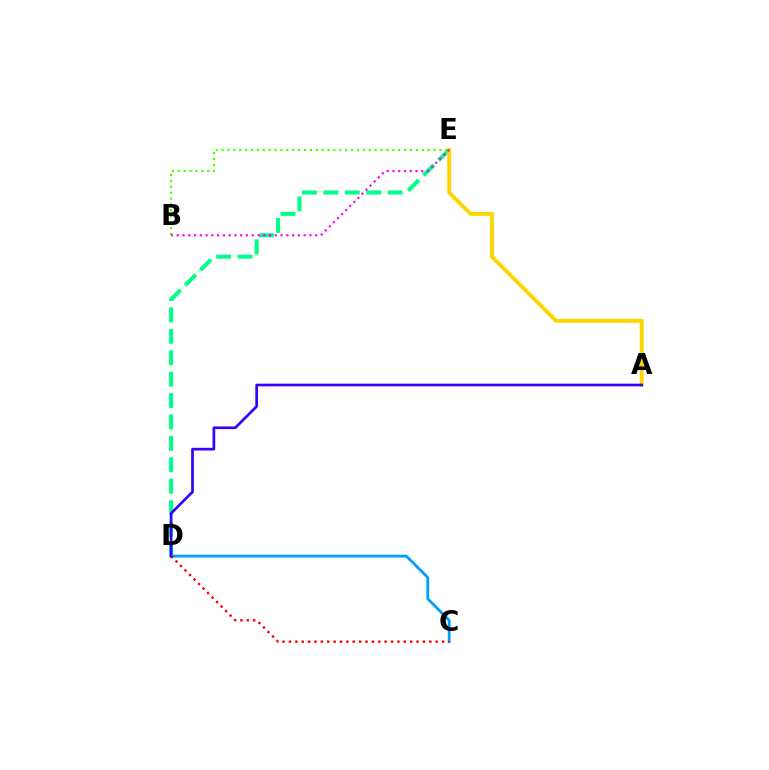{('C', 'D'): [{'color': '#009eff', 'line_style': 'solid', 'thickness': 2.01}, {'color': '#ff0000', 'line_style': 'dotted', 'thickness': 1.73}], ('D', 'E'): [{'color': '#00ff86', 'line_style': 'dashed', 'thickness': 2.91}], ('A', 'E'): [{'color': '#ffd500', 'line_style': 'solid', 'thickness': 2.81}], ('B', 'E'): [{'color': '#4fff00', 'line_style': 'dotted', 'thickness': 1.6}, {'color': '#ff00ed', 'line_style': 'dotted', 'thickness': 1.57}], ('A', 'D'): [{'color': '#3700ff', 'line_style': 'solid', 'thickness': 1.93}]}